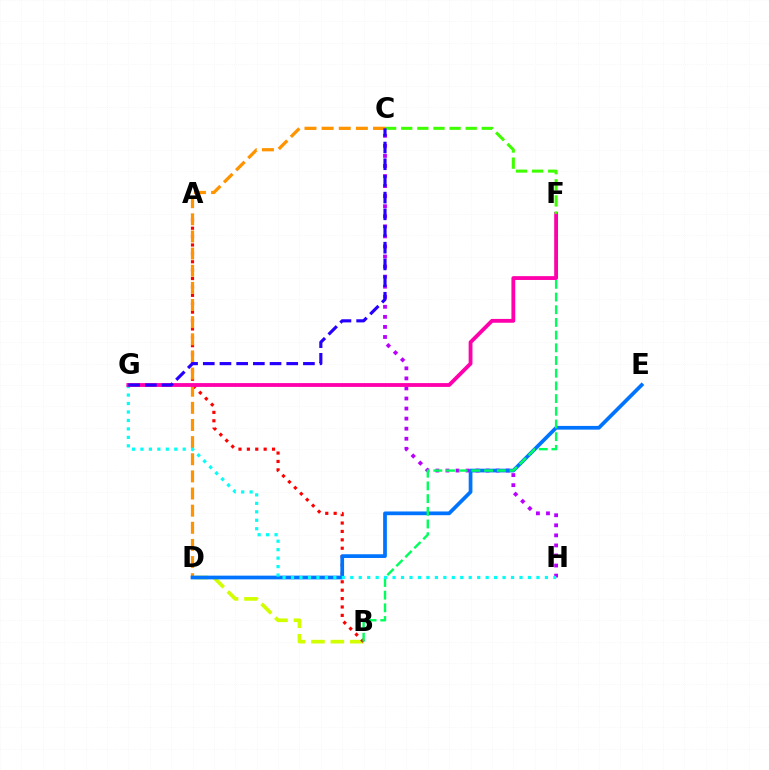{('B', 'D'): [{'color': '#d1ff00', 'line_style': 'dashed', 'thickness': 2.64}], ('A', 'B'): [{'color': '#ff0000', 'line_style': 'dotted', 'thickness': 2.28}], ('C', 'H'): [{'color': '#b900ff', 'line_style': 'dotted', 'thickness': 2.73}], ('C', 'D'): [{'color': '#ff9400', 'line_style': 'dashed', 'thickness': 2.33}], ('D', 'E'): [{'color': '#0074ff', 'line_style': 'solid', 'thickness': 2.68}], ('B', 'F'): [{'color': '#00ff5c', 'line_style': 'dashed', 'thickness': 1.72}], ('G', 'H'): [{'color': '#00fff6', 'line_style': 'dotted', 'thickness': 2.3}], ('F', 'G'): [{'color': '#ff00ac', 'line_style': 'solid', 'thickness': 2.75}], ('C', 'F'): [{'color': '#3dff00', 'line_style': 'dashed', 'thickness': 2.19}], ('C', 'G'): [{'color': '#2500ff', 'line_style': 'dashed', 'thickness': 2.27}]}